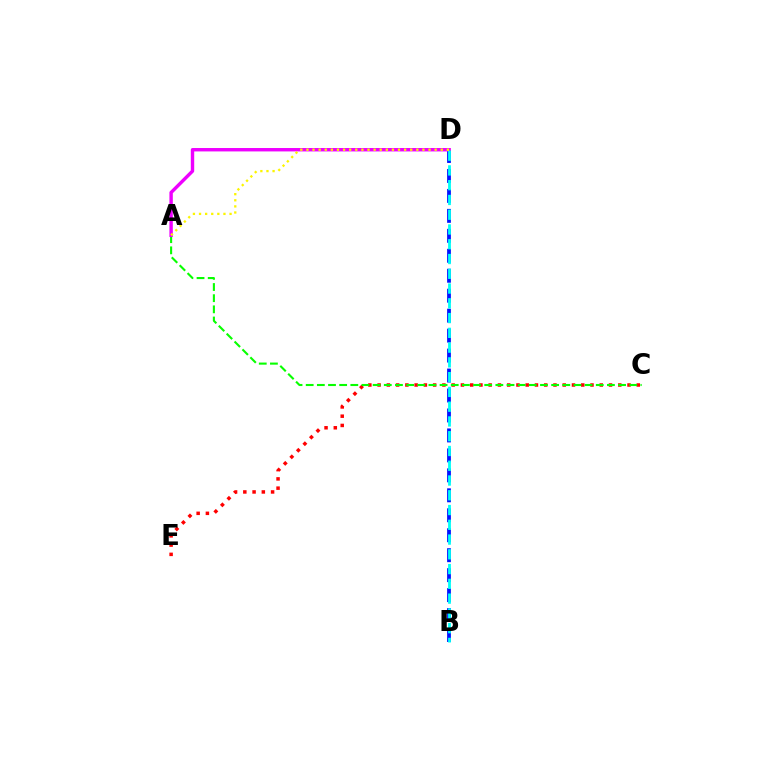{('C', 'E'): [{'color': '#ff0000', 'line_style': 'dotted', 'thickness': 2.51}], ('B', 'D'): [{'color': '#0010ff', 'line_style': 'dashed', 'thickness': 2.71}, {'color': '#00fff6', 'line_style': 'dashed', 'thickness': 2.01}], ('A', 'C'): [{'color': '#08ff00', 'line_style': 'dashed', 'thickness': 1.52}], ('A', 'D'): [{'color': '#ee00ff', 'line_style': 'solid', 'thickness': 2.45}, {'color': '#fcf500', 'line_style': 'dotted', 'thickness': 1.66}]}